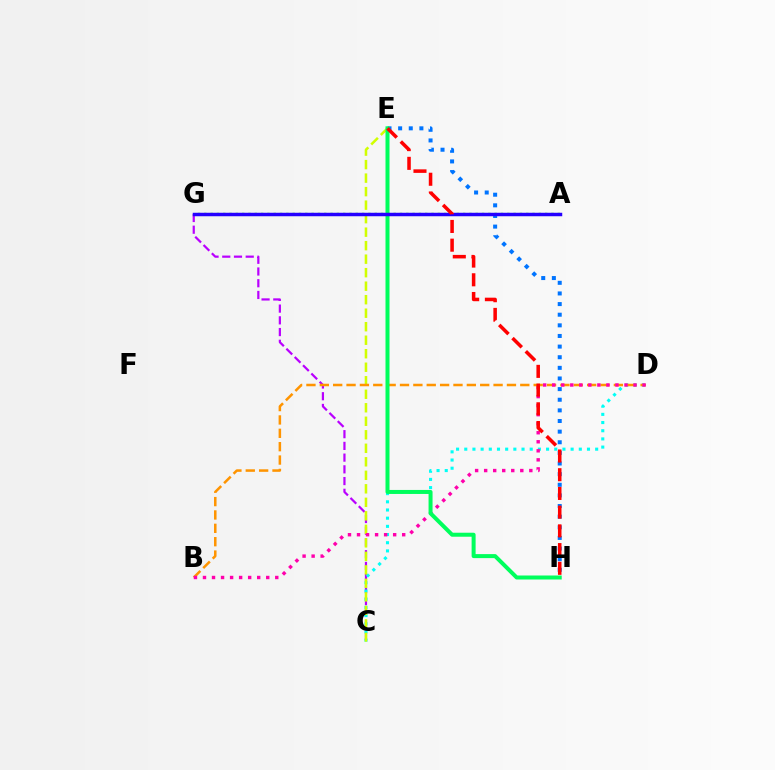{('C', 'G'): [{'color': '#b900ff', 'line_style': 'dashed', 'thickness': 1.59}], ('C', 'D'): [{'color': '#00fff6', 'line_style': 'dotted', 'thickness': 2.22}], ('C', 'E'): [{'color': '#d1ff00', 'line_style': 'dashed', 'thickness': 1.84}], ('B', 'D'): [{'color': '#ff9400', 'line_style': 'dashed', 'thickness': 1.82}, {'color': '#ff00ac', 'line_style': 'dotted', 'thickness': 2.45}], ('A', 'G'): [{'color': '#3dff00', 'line_style': 'dotted', 'thickness': 1.72}, {'color': '#2500ff', 'line_style': 'solid', 'thickness': 2.5}], ('E', 'H'): [{'color': '#0074ff', 'line_style': 'dotted', 'thickness': 2.89}, {'color': '#00ff5c', 'line_style': 'solid', 'thickness': 2.88}, {'color': '#ff0000', 'line_style': 'dashed', 'thickness': 2.54}]}